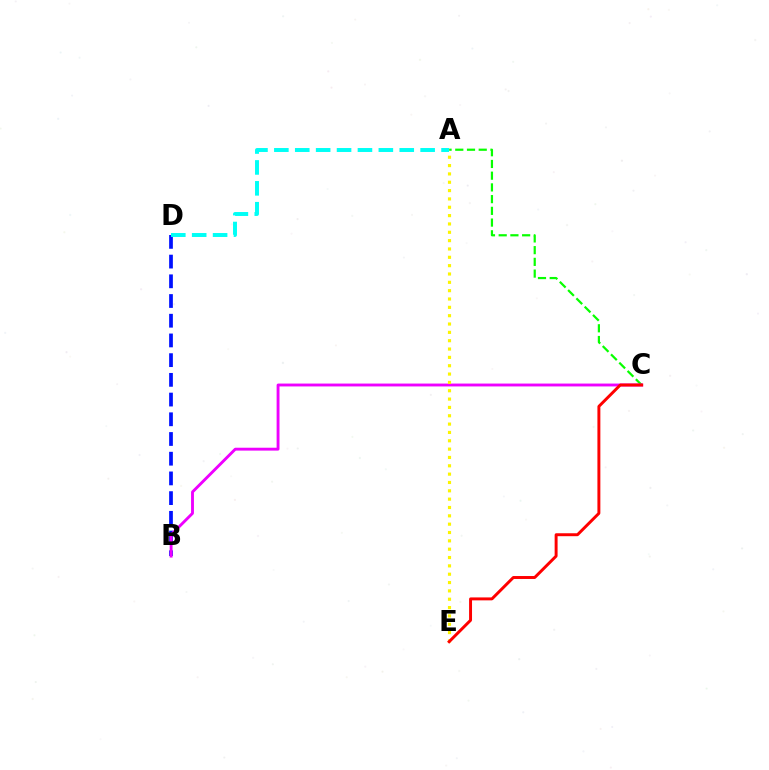{('B', 'D'): [{'color': '#0010ff', 'line_style': 'dashed', 'thickness': 2.68}], ('A', 'C'): [{'color': '#08ff00', 'line_style': 'dashed', 'thickness': 1.59}], ('B', 'C'): [{'color': '#ee00ff', 'line_style': 'solid', 'thickness': 2.07}], ('A', 'E'): [{'color': '#fcf500', 'line_style': 'dotted', 'thickness': 2.27}], ('C', 'E'): [{'color': '#ff0000', 'line_style': 'solid', 'thickness': 2.12}], ('A', 'D'): [{'color': '#00fff6', 'line_style': 'dashed', 'thickness': 2.84}]}